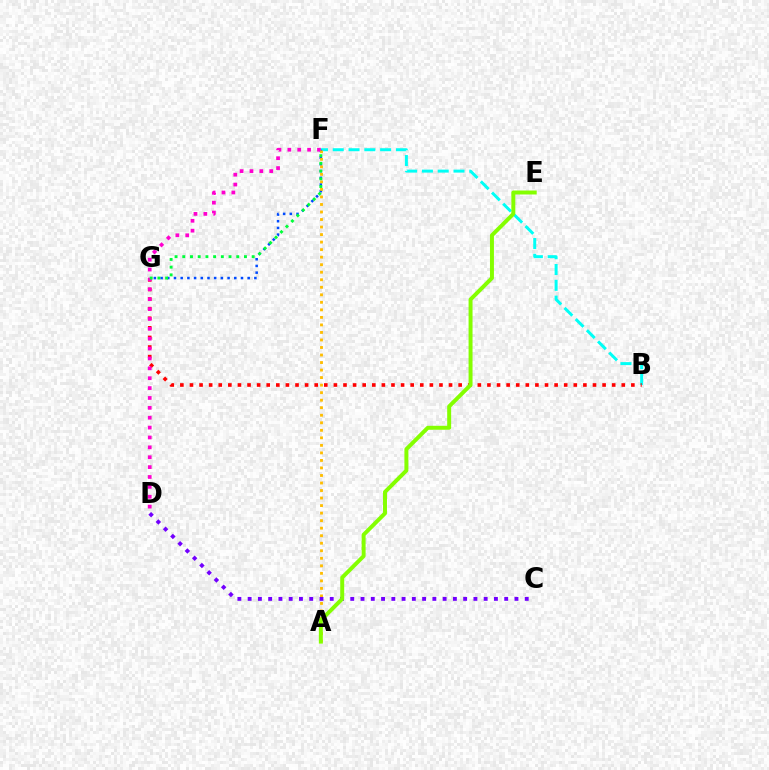{('B', 'F'): [{'color': '#00fff6', 'line_style': 'dashed', 'thickness': 2.15}], ('B', 'G'): [{'color': '#ff0000', 'line_style': 'dotted', 'thickness': 2.61}], ('F', 'G'): [{'color': '#004bff', 'line_style': 'dotted', 'thickness': 1.82}, {'color': '#00ff39', 'line_style': 'dotted', 'thickness': 2.1}], ('D', 'F'): [{'color': '#ff00cf', 'line_style': 'dotted', 'thickness': 2.68}], ('A', 'F'): [{'color': '#ffbd00', 'line_style': 'dotted', 'thickness': 2.05}], ('C', 'D'): [{'color': '#7200ff', 'line_style': 'dotted', 'thickness': 2.79}], ('A', 'E'): [{'color': '#84ff00', 'line_style': 'solid', 'thickness': 2.85}]}